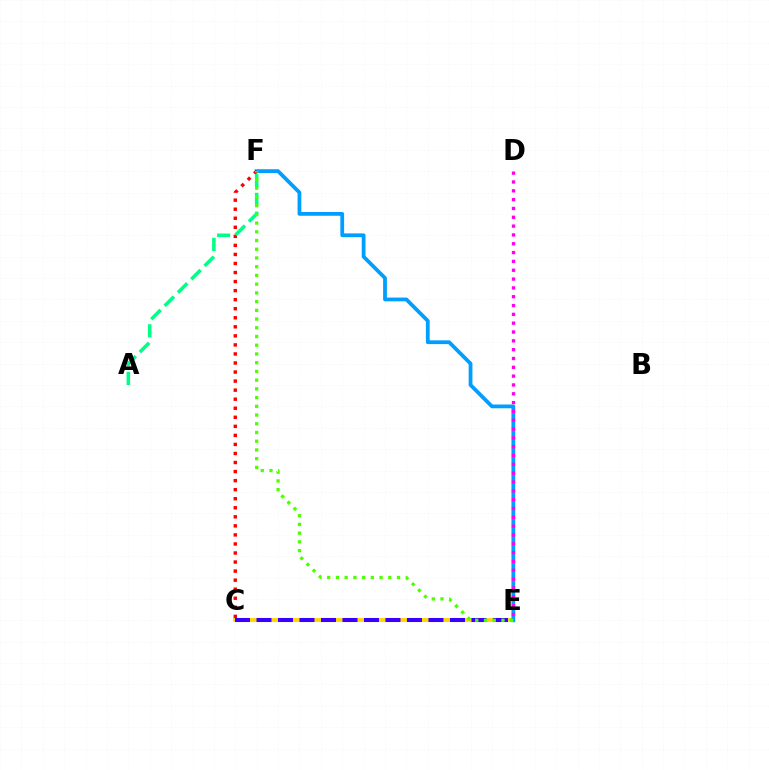{('C', 'E'): [{'color': '#ffd500', 'line_style': 'solid', 'thickness': 2.74}, {'color': '#3700ff', 'line_style': 'dashed', 'thickness': 2.92}], ('E', 'F'): [{'color': '#009eff', 'line_style': 'solid', 'thickness': 2.72}, {'color': '#4fff00', 'line_style': 'dotted', 'thickness': 2.37}], ('C', 'F'): [{'color': '#ff0000', 'line_style': 'dotted', 'thickness': 2.46}], ('D', 'E'): [{'color': '#ff00ed', 'line_style': 'dotted', 'thickness': 2.4}], ('A', 'F'): [{'color': '#00ff86', 'line_style': 'dashed', 'thickness': 2.56}]}